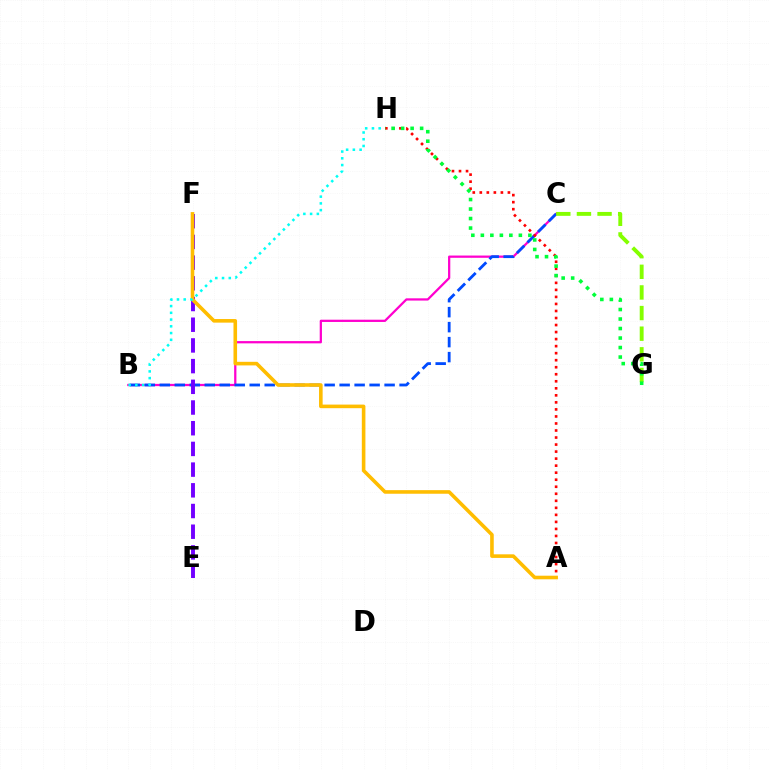{('B', 'C'): [{'color': '#ff00cf', 'line_style': 'solid', 'thickness': 1.62}, {'color': '#004bff', 'line_style': 'dashed', 'thickness': 2.04}], ('C', 'G'): [{'color': '#84ff00', 'line_style': 'dashed', 'thickness': 2.8}], ('A', 'H'): [{'color': '#ff0000', 'line_style': 'dotted', 'thickness': 1.91}], ('E', 'F'): [{'color': '#7200ff', 'line_style': 'dashed', 'thickness': 2.81}], ('A', 'F'): [{'color': '#ffbd00', 'line_style': 'solid', 'thickness': 2.59}], ('B', 'H'): [{'color': '#00fff6', 'line_style': 'dotted', 'thickness': 1.83}], ('G', 'H'): [{'color': '#00ff39', 'line_style': 'dotted', 'thickness': 2.58}]}